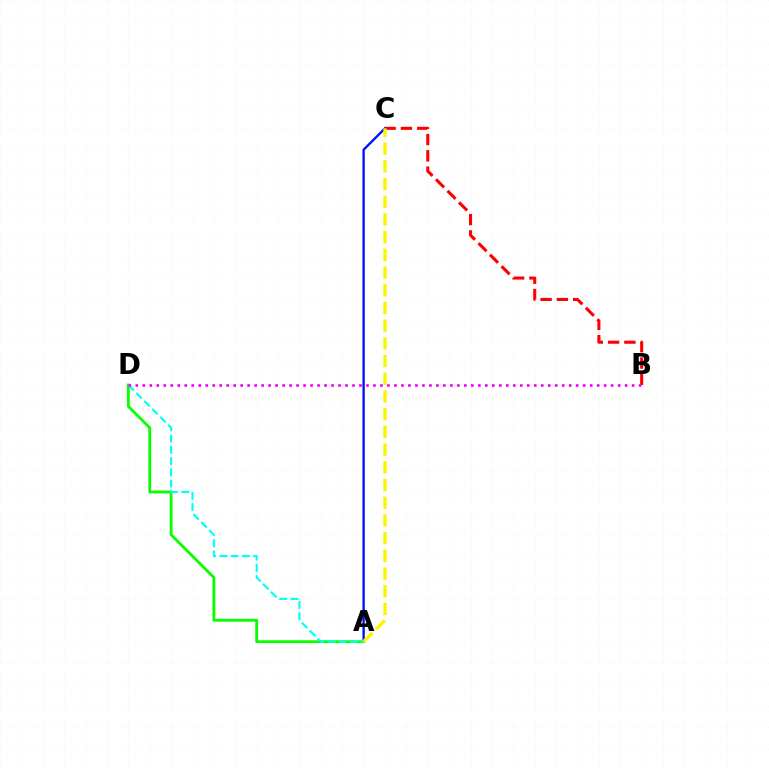{('B', 'C'): [{'color': '#ff0000', 'line_style': 'dashed', 'thickness': 2.21}], ('A', 'C'): [{'color': '#0010ff', 'line_style': 'solid', 'thickness': 1.69}, {'color': '#fcf500', 'line_style': 'dashed', 'thickness': 2.41}], ('A', 'D'): [{'color': '#08ff00', 'line_style': 'solid', 'thickness': 2.03}, {'color': '#00fff6', 'line_style': 'dashed', 'thickness': 1.53}], ('B', 'D'): [{'color': '#ee00ff', 'line_style': 'dotted', 'thickness': 1.9}]}